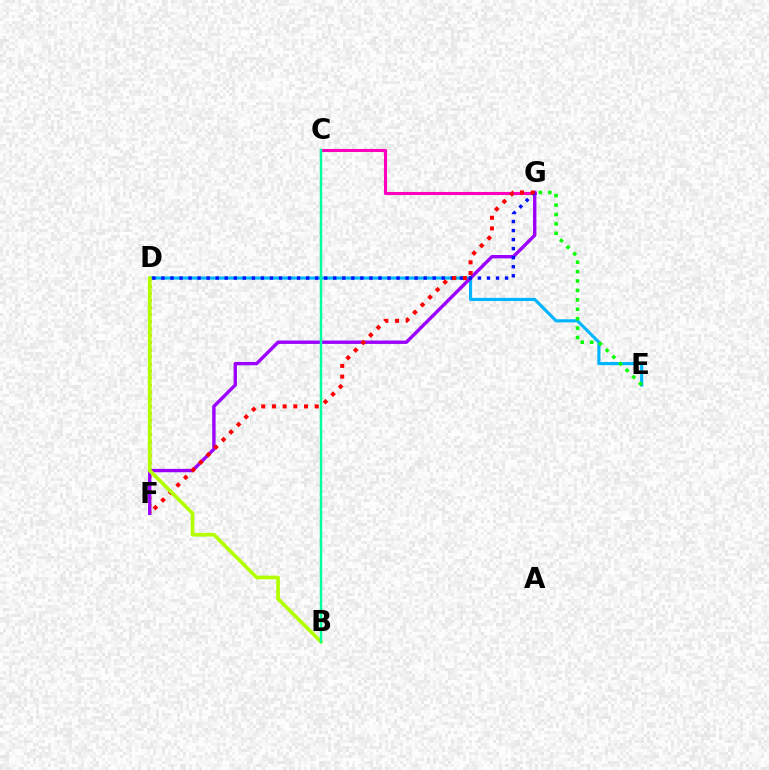{('D', 'E'): [{'color': '#00b5ff', 'line_style': 'solid', 'thickness': 2.26}], ('D', 'F'): [{'color': '#ffa500', 'line_style': 'dotted', 'thickness': 1.92}], ('E', 'G'): [{'color': '#08ff00', 'line_style': 'dotted', 'thickness': 2.56}], ('C', 'G'): [{'color': '#ff00bd', 'line_style': 'solid', 'thickness': 2.22}], ('F', 'G'): [{'color': '#9b00ff', 'line_style': 'solid', 'thickness': 2.43}, {'color': '#ff0000', 'line_style': 'dotted', 'thickness': 2.91}], ('D', 'G'): [{'color': '#0010ff', 'line_style': 'dotted', 'thickness': 2.46}], ('B', 'D'): [{'color': '#b3ff00', 'line_style': 'solid', 'thickness': 2.67}], ('B', 'C'): [{'color': '#00ff9d', 'line_style': 'solid', 'thickness': 1.77}]}